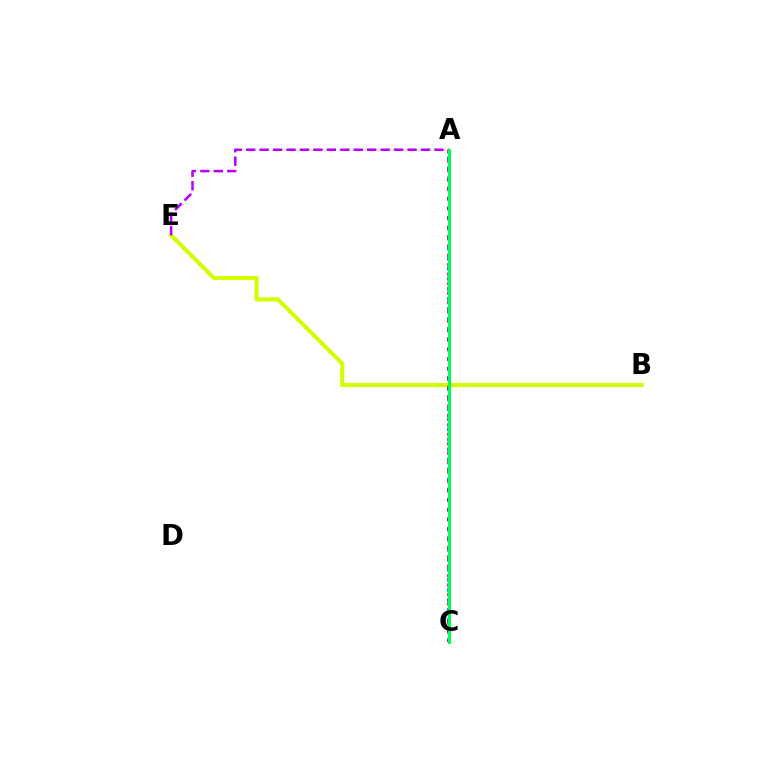{('B', 'E'): [{'color': '#d1ff00', 'line_style': 'solid', 'thickness': 2.95}], ('A', 'C'): [{'color': '#0074ff', 'line_style': 'dotted', 'thickness': 2.73}, {'color': '#ff0000', 'line_style': 'dotted', 'thickness': 2.56}, {'color': '#00ff5c', 'line_style': 'solid', 'thickness': 2.11}], ('A', 'E'): [{'color': '#b900ff', 'line_style': 'dashed', 'thickness': 1.83}]}